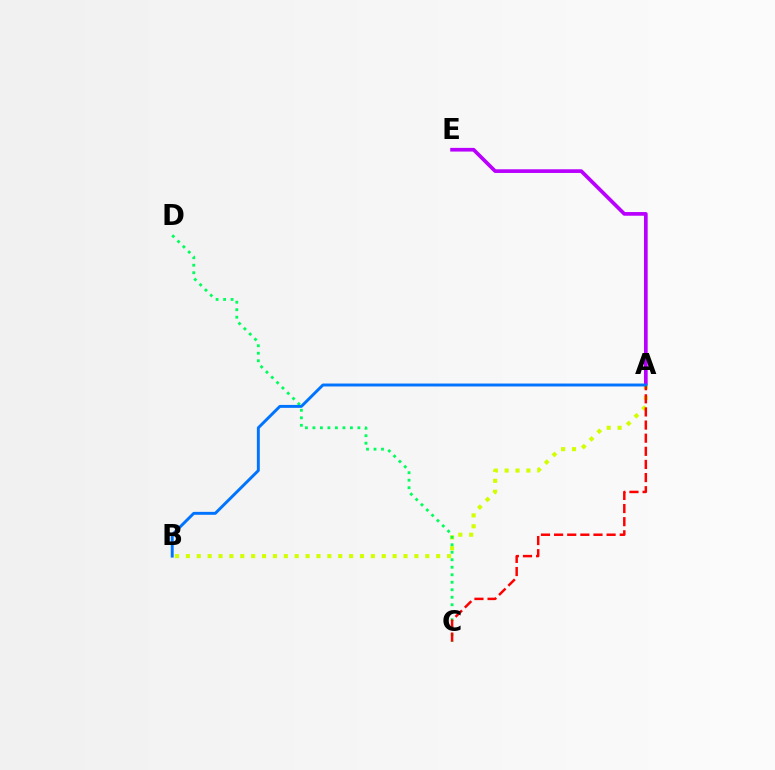{('A', 'E'): [{'color': '#b900ff', 'line_style': 'solid', 'thickness': 2.65}], ('A', 'B'): [{'color': '#d1ff00', 'line_style': 'dotted', 'thickness': 2.96}, {'color': '#0074ff', 'line_style': 'solid', 'thickness': 2.11}], ('C', 'D'): [{'color': '#00ff5c', 'line_style': 'dotted', 'thickness': 2.04}], ('A', 'C'): [{'color': '#ff0000', 'line_style': 'dashed', 'thickness': 1.78}]}